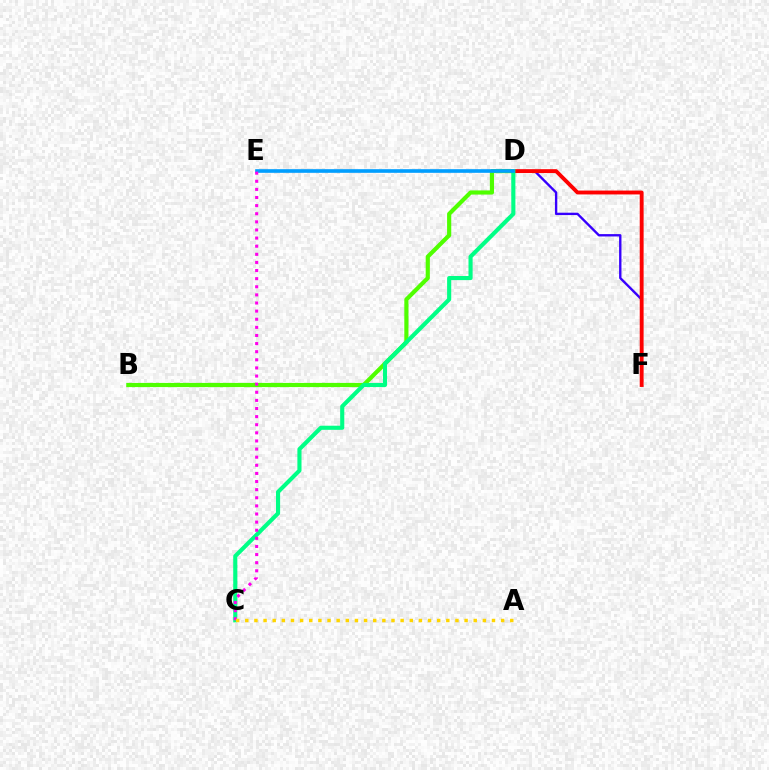{('B', 'D'): [{'color': '#4fff00', 'line_style': 'solid', 'thickness': 2.99}], ('D', 'F'): [{'color': '#3700ff', 'line_style': 'solid', 'thickness': 1.7}, {'color': '#ff0000', 'line_style': 'solid', 'thickness': 2.79}], ('C', 'D'): [{'color': '#00ff86', 'line_style': 'solid', 'thickness': 2.96}], ('D', 'E'): [{'color': '#009eff', 'line_style': 'solid', 'thickness': 2.62}], ('C', 'E'): [{'color': '#ff00ed', 'line_style': 'dotted', 'thickness': 2.2}], ('A', 'C'): [{'color': '#ffd500', 'line_style': 'dotted', 'thickness': 2.48}]}